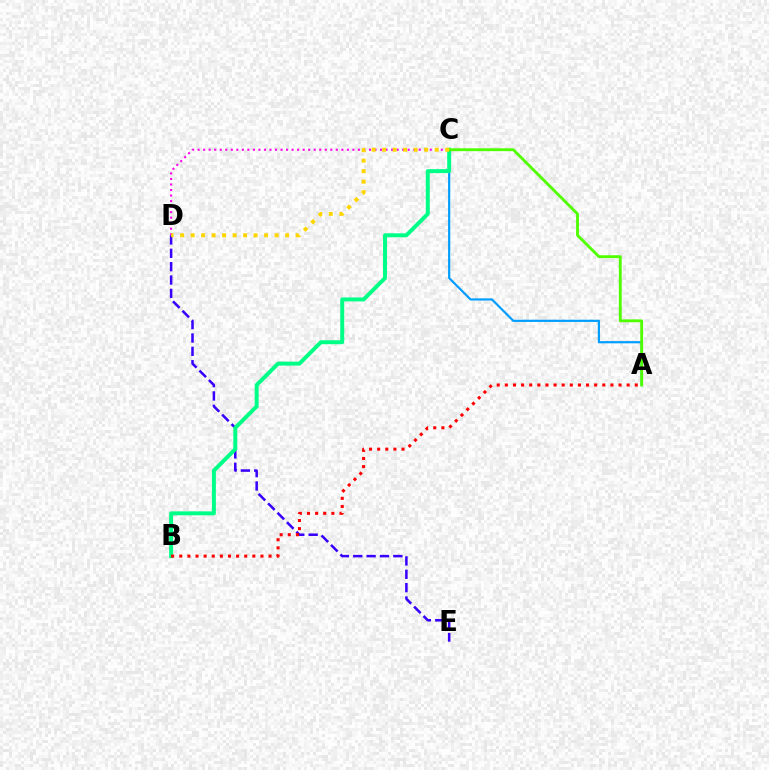{('C', 'D'): [{'color': '#ff00ed', 'line_style': 'dotted', 'thickness': 1.5}, {'color': '#ffd500', 'line_style': 'dotted', 'thickness': 2.85}], ('A', 'C'): [{'color': '#009eff', 'line_style': 'solid', 'thickness': 1.57}, {'color': '#4fff00', 'line_style': 'solid', 'thickness': 2.05}], ('D', 'E'): [{'color': '#3700ff', 'line_style': 'dashed', 'thickness': 1.82}], ('B', 'C'): [{'color': '#00ff86', 'line_style': 'solid', 'thickness': 2.85}], ('A', 'B'): [{'color': '#ff0000', 'line_style': 'dotted', 'thickness': 2.21}]}